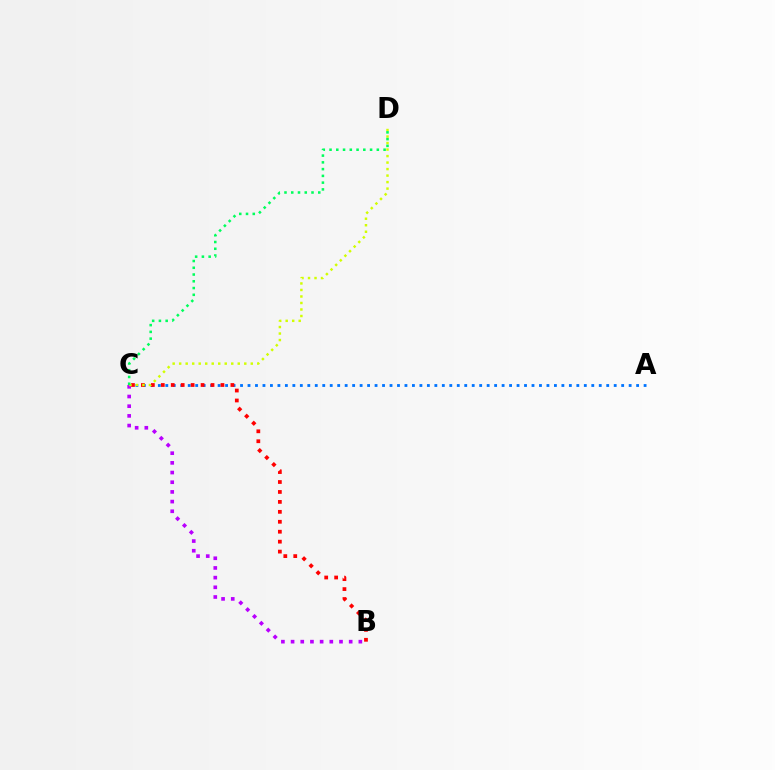{('A', 'C'): [{'color': '#0074ff', 'line_style': 'dotted', 'thickness': 2.03}], ('B', 'C'): [{'color': '#ff0000', 'line_style': 'dotted', 'thickness': 2.7}, {'color': '#b900ff', 'line_style': 'dotted', 'thickness': 2.63}], ('C', 'D'): [{'color': '#d1ff00', 'line_style': 'dotted', 'thickness': 1.77}, {'color': '#00ff5c', 'line_style': 'dotted', 'thickness': 1.84}]}